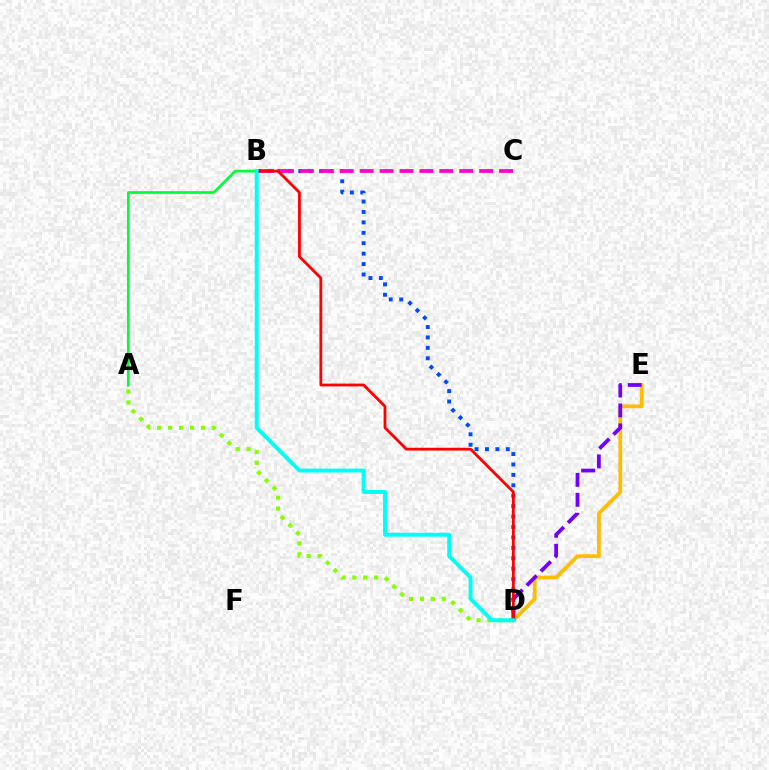{('D', 'E'): [{'color': '#ffbd00', 'line_style': 'solid', 'thickness': 2.69}, {'color': '#7200ff', 'line_style': 'dashed', 'thickness': 2.71}], ('B', 'D'): [{'color': '#004bff', 'line_style': 'dotted', 'thickness': 2.83}, {'color': '#ff0000', 'line_style': 'solid', 'thickness': 2.02}, {'color': '#00fff6', 'line_style': 'solid', 'thickness': 2.82}], ('A', 'D'): [{'color': '#84ff00', 'line_style': 'dotted', 'thickness': 2.97}], ('B', 'C'): [{'color': '#ff00cf', 'line_style': 'dashed', 'thickness': 2.71}], ('A', 'B'): [{'color': '#00ff39', 'line_style': 'solid', 'thickness': 1.95}]}